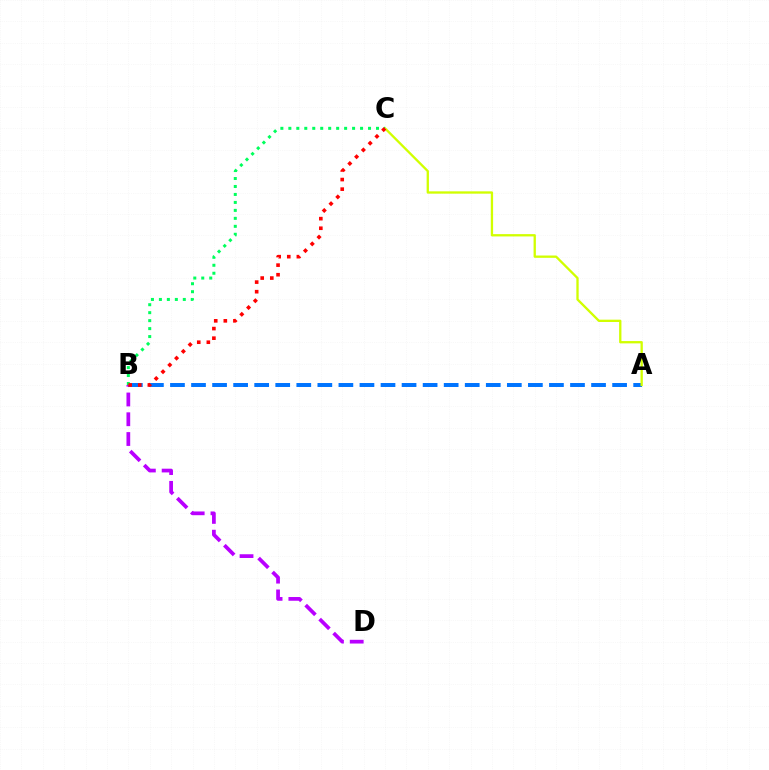{('A', 'B'): [{'color': '#0074ff', 'line_style': 'dashed', 'thickness': 2.86}], ('A', 'C'): [{'color': '#d1ff00', 'line_style': 'solid', 'thickness': 1.67}], ('B', 'D'): [{'color': '#b900ff', 'line_style': 'dashed', 'thickness': 2.69}], ('B', 'C'): [{'color': '#00ff5c', 'line_style': 'dotted', 'thickness': 2.17}, {'color': '#ff0000', 'line_style': 'dotted', 'thickness': 2.61}]}